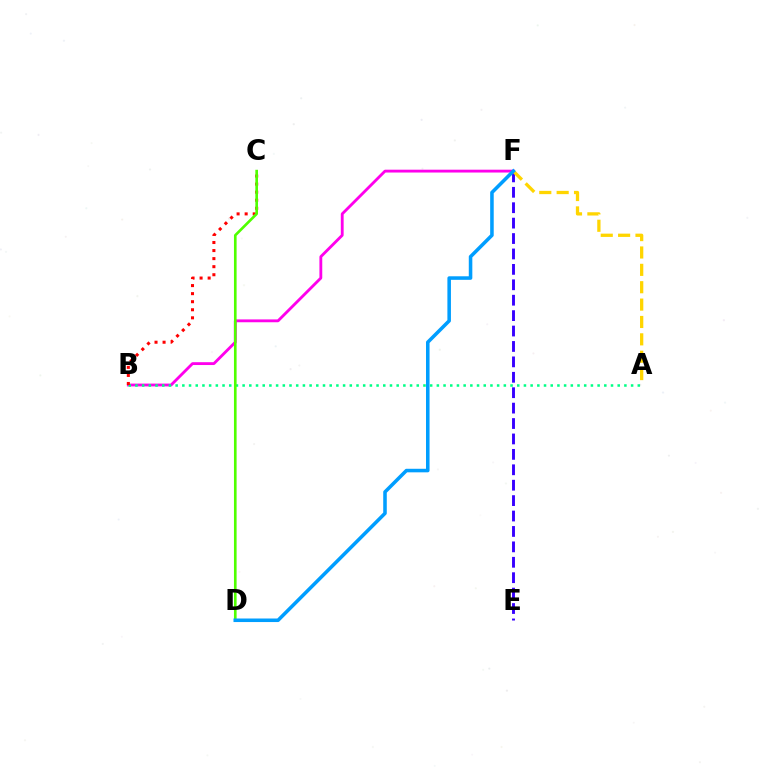{('B', 'F'): [{'color': '#ff00ed', 'line_style': 'solid', 'thickness': 2.04}], ('E', 'F'): [{'color': '#3700ff', 'line_style': 'dashed', 'thickness': 2.09}], ('A', 'B'): [{'color': '#00ff86', 'line_style': 'dotted', 'thickness': 1.82}], ('B', 'C'): [{'color': '#ff0000', 'line_style': 'dotted', 'thickness': 2.19}], ('A', 'F'): [{'color': '#ffd500', 'line_style': 'dashed', 'thickness': 2.36}], ('C', 'D'): [{'color': '#4fff00', 'line_style': 'solid', 'thickness': 1.9}], ('D', 'F'): [{'color': '#009eff', 'line_style': 'solid', 'thickness': 2.55}]}